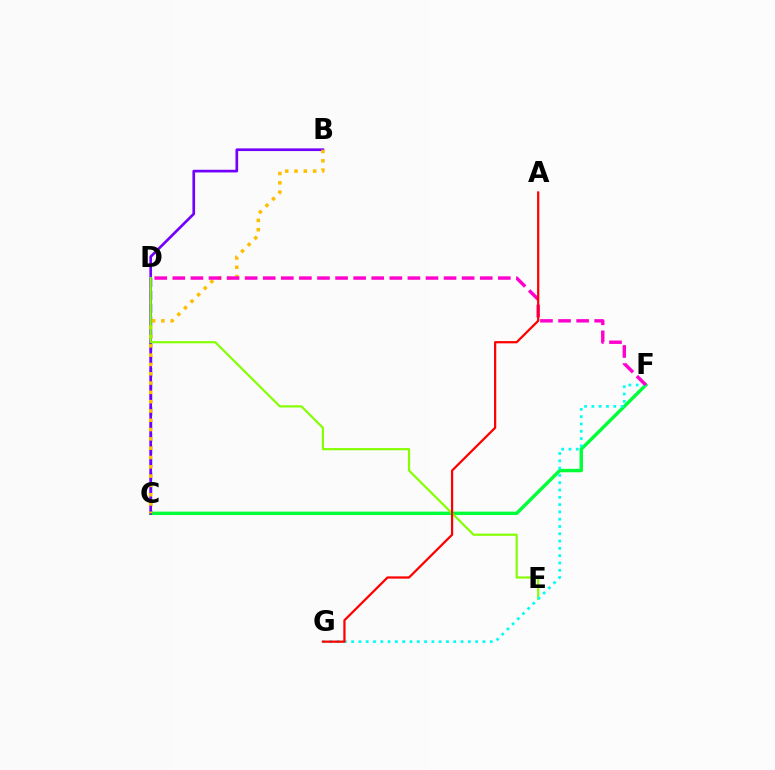{('C', 'F'): [{'color': '#00ff39', 'line_style': 'solid', 'thickness': 2.45}], ('C', 'D'): [{'color': '#004bff', 'line_style': 'dashed', 'thickness': 1.75}], ('B', 'C'): [{'color': '#7200ff', 'line_style': 'solid', 'thickness': 1.93}, {'color': '#ffbd00', 'line_style': 'dotted', 'thickness': 2.53}], ('D', 'E'): [{'color': '#84ff00', 'line_style': 'solid', 'thickness': 1.56}], ('F', 'G'): [{'color': '#00fff6', 'line_style': 'dotted', 'thickness': 1.98}], ('D', 'F'): [{'color': '#ff00cf', 'line_style': 'dashed', 'thickness': 2.46}], ('A', 'G'): [{'color': '#ff0000', 'line_style': 'solid', 'thickness': 1.61}]}